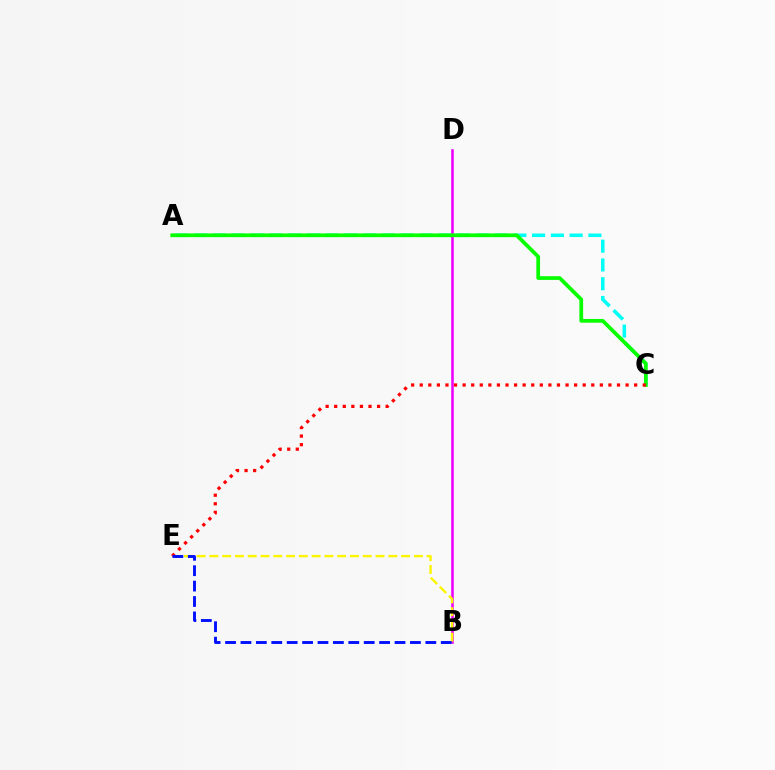{('A', 'C'): [{'color': '#00fff6', 'line_style': 'dashed', 'thickness': 2.55}, {'color': '#08ff00', 'line_style': 'solid', 'thickness': 2.69}], ('B', 'D'): [{'color': '#ee00ff', 'line_style': 'solid', 'thickness': 1.84}], ('B', 'E'): [{'color': '#fcf500', 'line_style': 'dashed', 'thickness': 1.74}, {'color': '#0010ff', 'line_style': 'dashed', 'thickness': 2.09}], ('C', 'E'): [{'color': '#ff0000', 'line_style': 'dotted', 'thickness': 2.33}]}